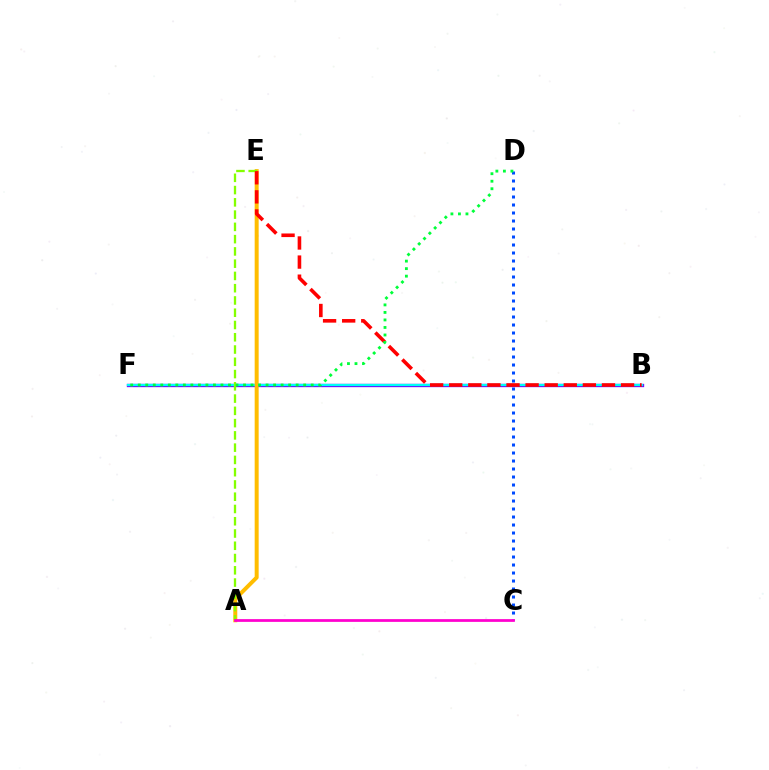{('B', 'F'): [{'color': '#7200ff', 'line_style': 'solid', 'thickness': 2.39}, {'color': '#00fff6', 'line_style': 'solid', 'thickness': 1.64}], ('C', 'D'): [{'color': '#004bff', 'line_style': 'dotted', 'thickness': 2.17}], ('A', 'E'): [{'color': '#ffbd00', 'line_style': 'solid', 'thickness': 2.87}, {'color': '#84ff00', 'line_style': 'dashed', 'thickness': 1.67}], ('B', 'E'): [{'color': '#ff0000', 'line_style': 'dashed', 'thickness': 2.59}], ('A', 'C'): [{'color': '#ff00cf', 'line_style': 'solid', 'thickness': 1.98}], ('D', 'F'): [{'color': '#00ff39', 'line_style': 'dotted', 'thickness': 2.04}]}